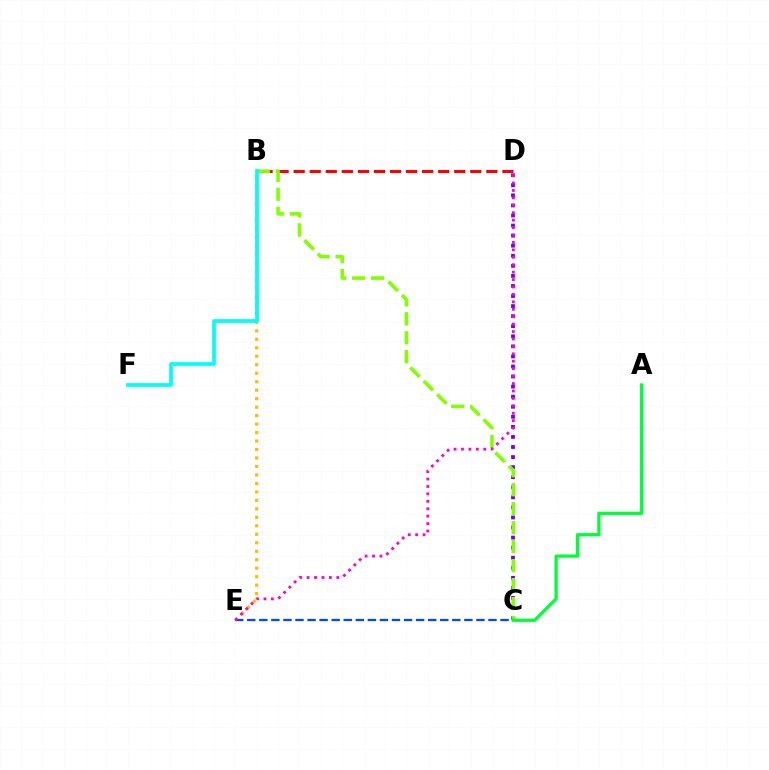{('B', 'D'): [{'color': '#ff0000', 'line_style': 'dashed', 'thickness': 2.18}], ('C', 'D'): [{'color': '#7200ff', 'line_style': 'dotted', 'thickness': 2.73}], ('B', 'E'): [{'color': '#ffbd00', 'line_style': 'dotted', 'thickness': 2.3}], ('B', 'C'): [{'color': '#84ff00', 'line_style': 'dashed', 'thickness': 2.58}], ('C', 'E'): [{'color': '#004bff', 'line_style': 'dashed', 'thickness': 1.64}], ('B', 'F'): [{'color': '#00fff6', 'line_style': 'solid', 'thickness': 2.69}], ('A', 'C'): [{'color': '#00ff39', 'line_style': 'solid', 'thickness': 2.36}], ('D', 'E'): [{'color': '#ff00cf', 'line_style': 'dotted', 'thickness': 2.02}]}